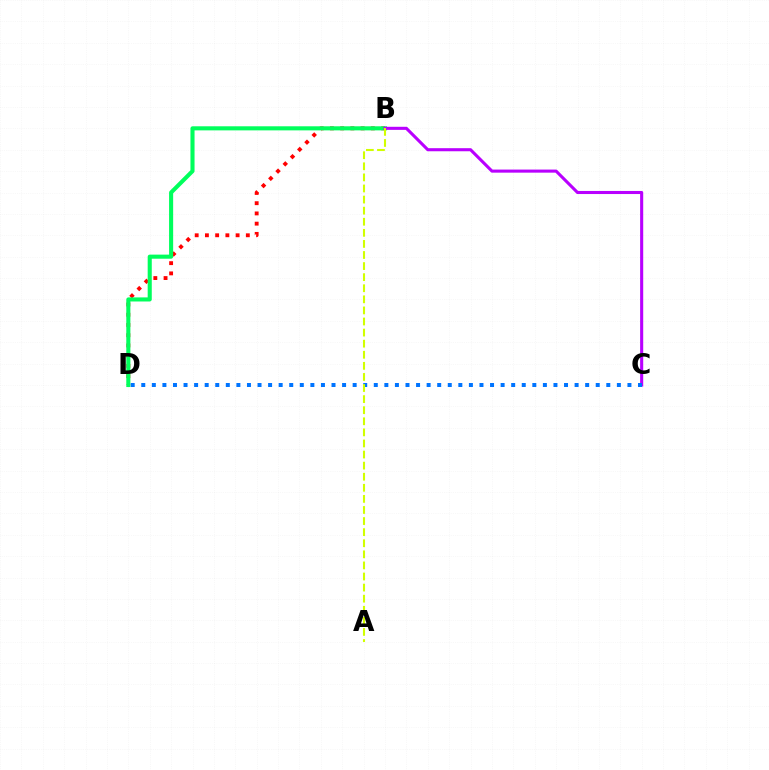{('B', 'D'): [{'color': '#ff0000', 'line_style': 'dotted', 'thickness': 2.78}, {'color': '#00ff5c', 'line_style': 'solid', 'thickness': 2.94}], ('B', 'C'): [{'color': '#b900ff', 'line_style': 'solid', 'thickness': 2.22}], ('C', 'D'): [{'color': '#0074ff', 'line_style': 'dotted', 'thickness': 2.87}], ('A', 'B'): [{'color': '#d1ff00', 'line_style': 'dashed', 'thickness': 1.51}]}